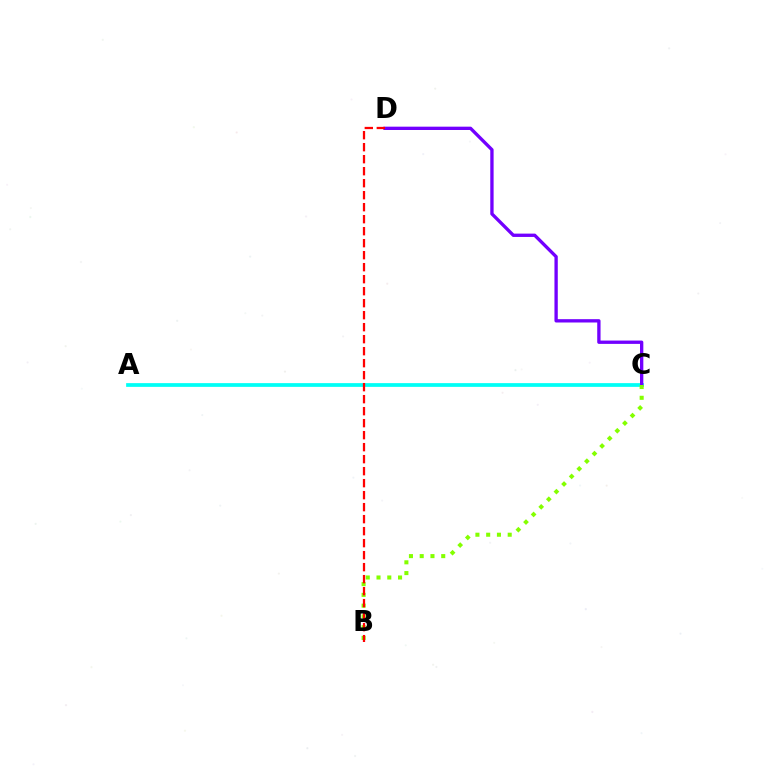{('A', 'C'): [{'color': '#00fff6', 'line_style': 'solid', 'thickness': 2.69}], ('C', 'D'): [{'color': '#7200ff', 'line_style': 'solid', 'thickness': 2.39}], ('B', 'C'): [{'color': '#84ff00', 'line_style': 'dotted', 'thickness': 2.92}], ('B', 'D'): [{'color': '#ff0000', 'line_style': 'dashed', 'thickness': 1.63}]}